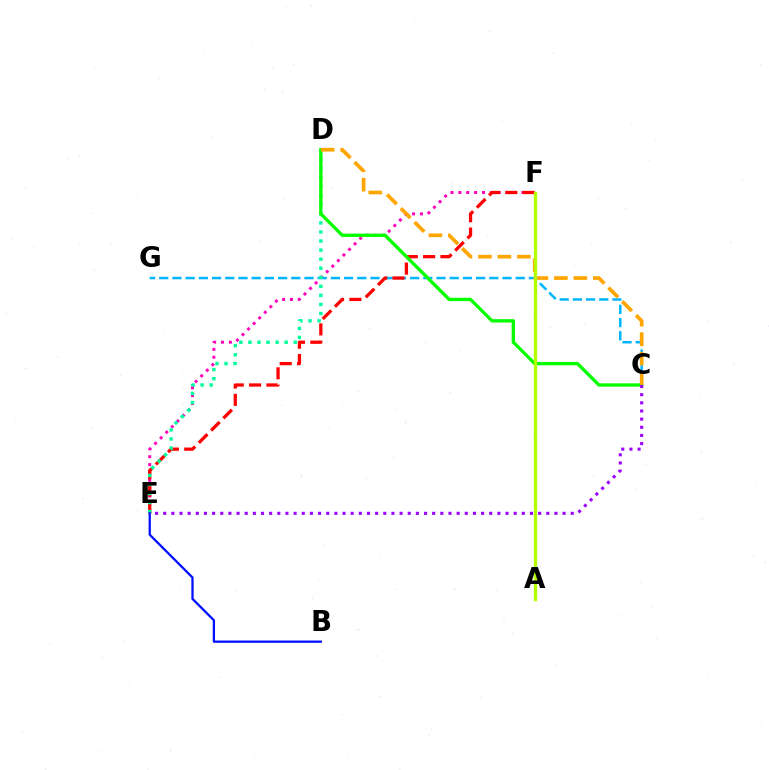{('E', 'F'): [{'color': '#ff00bd', 'line_style': 'dotted', 'thickness': 2.14}, {'color': '#ff0000', 'line_style': 'dashed', 'thickness': 2.35}], ('C', 'G'): [{'color': '#00b5ff', 'line_style': 'dashed', 'thickness': 1.79}], ('D', 'E'): [{'color': '#00ff9d', 'line_style': 'dotted', 'thickness': 2.46}], ('C', 'D'): [{'color': '#08ff00', 'line_style': 'solid', 'thickness': 2.41}, {'color': '#ffa500', 'line_style': 'dashed', 'thickness': 2.64}], ('B', 'E'): [{'color': '#0010ff', 'line_style': 'solid', 'thickness': 1.64}], ('A', 'F'): [{'color': '#b3ff00', 'line_style': 'solid', 'thickness': 2.38}], ('C', 'E'): [{'color': '#9b00ff', 'line_style': 'dotted', 'thickness': 2.21}]}